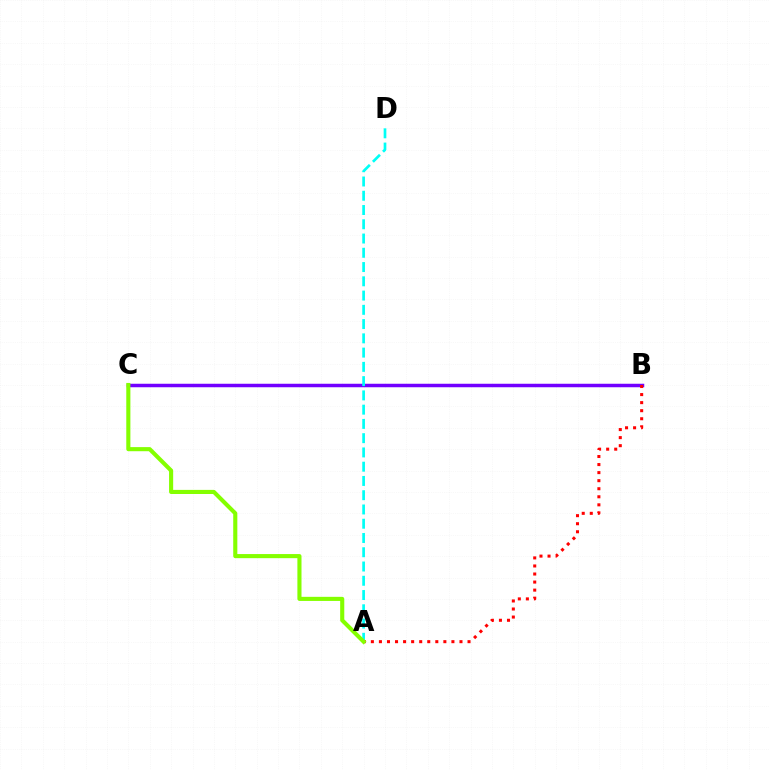{('B', 'C'): [{'color': '#7200ff', 'line_style': 'solid', 'thickness': 2.51}], ('A', 'D'): [{'color': '#00fff6', 'line_style': 'dashed', 'thickness': 1.94}], ('A', 'B'): [{'color': '#ff0000', 'line_style': 'dotted', 'thickness': 2.19}], ('A', 'C'): [{'color': '#84ff00', 'line_style': 'solid', 'thickness': 2.96}]}